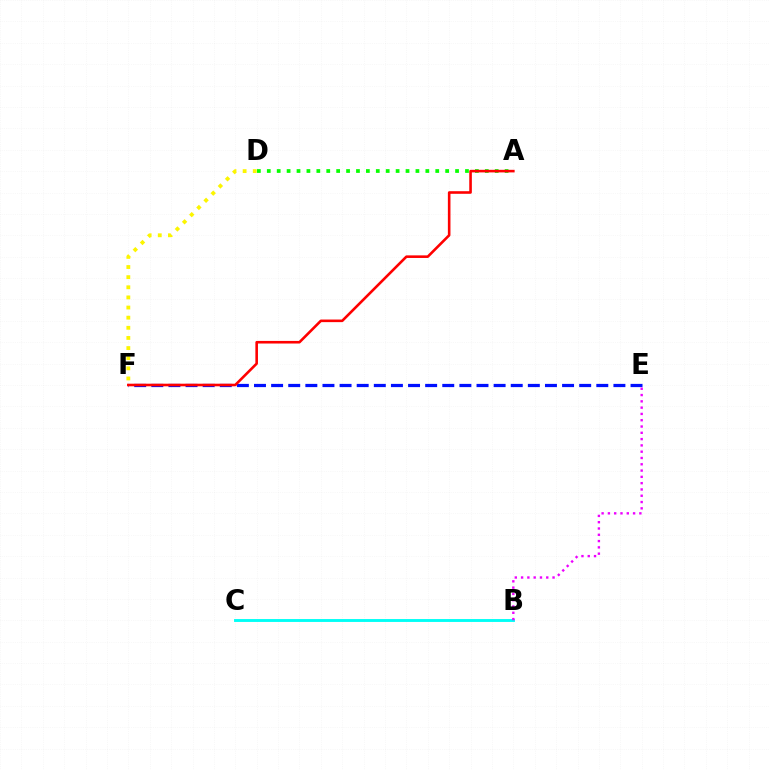{('B', 'C'): [{'color': '#00fff6', 'line_style': 'solid', 'thickness': 2.08}], ('E', 'F'): [{'color': '#0010ff', 'line_style': 'dashed', 'thickness': 2.33}], ('D', 'F'): [{'color': '#fcf500', 'line_style': 'dotted', 'thickness': 2.75}], ('A', 'D'): [{'color': '#08ff00', 'line_style': 'dotted', 'thickness': 2.69}], ('B', 'E'): [{'color': '#ee00ff', 'line_style': 'dotted', 'thickness': 1.71}], ('A', 'F'): [{'color': '#ff0000', 'line_style': 'solid', 'thickness': 1.87}]}